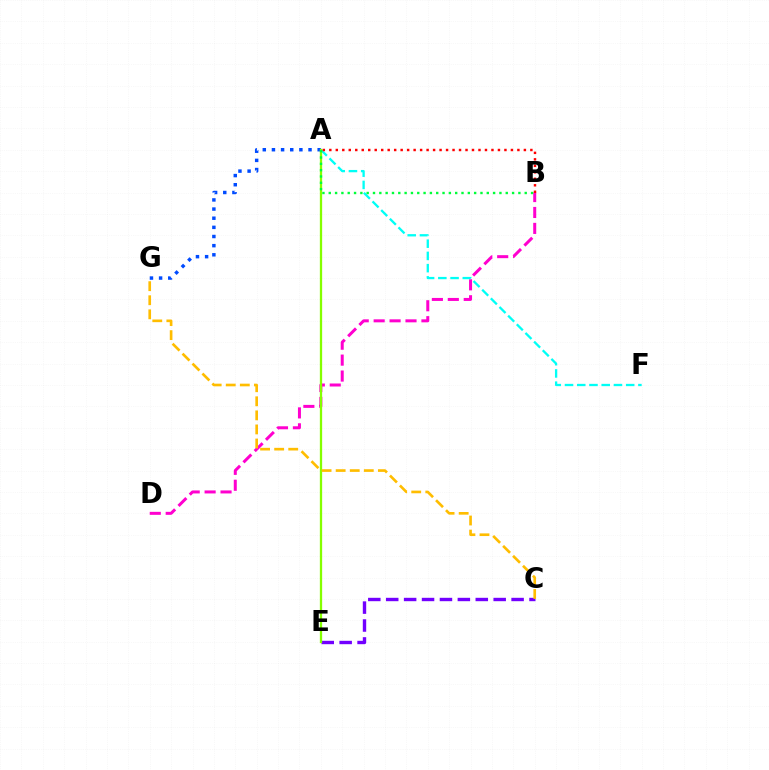{('C', 'E'): [{'color': '#7200ff', 'line_style': 'dashed', 'thickness': 2.43}], ('B', 'D'): [{'color': '#ff00cf', 'line_style': 'dashed', 'thickness': 2.16}], ('A', 'F'): [{'color': '#00fff6', 'line_style': 'dashed', 'thickness': 1.66}], ('A', 'G'): [{'color': '#004bff', 'line_style': 'dotted', 'thickness': 2.49}], ('A', 'B'): [{'color': '#ff0000', 'line_style': 'dotted', 'thickness': 1.76}, {'color': '#00ff39', 'line_style': 'dotted', 'thickness': 1.72}], ('A', 'E'): [{'color': '#84ff00', 'line_style': 'solid', 'thickness': 1.65}], ('C', 'G'): [{'color': '#ffbd00', 'line_style': 'dashed', 'thickness': 1.91}]}